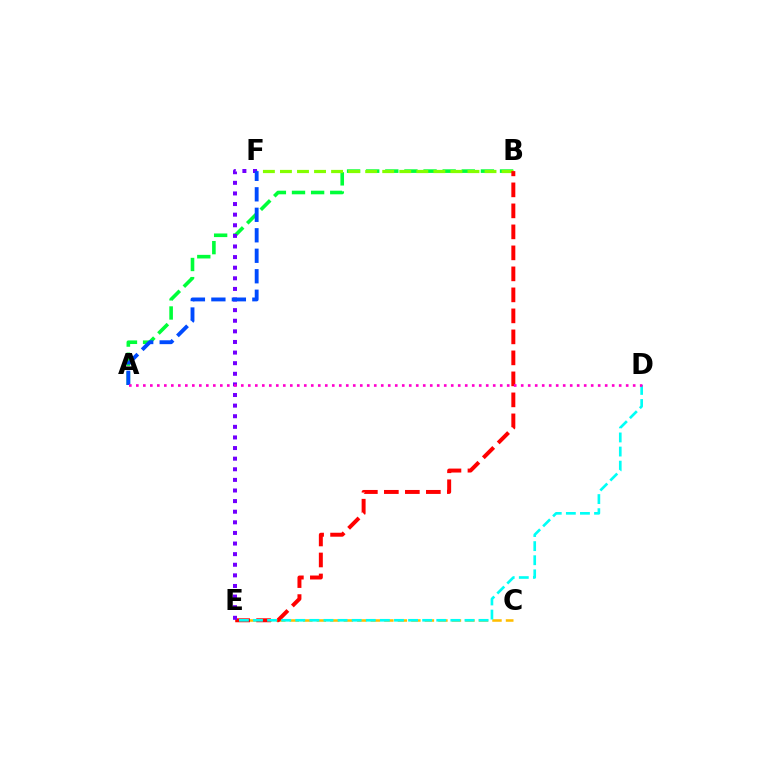{('C', 'E'): [{'color': '#ffbd00', 'line_style': 'dashed', 'thickness': 1.84}], ('A', 'B'): [{'color': '#00ff39', 'line_style': 'dashed', 'thickness': 2.6}], ('B', 'F'): [{'color': '#84ff00', 'line_style': 'dashed', 'thickness': 2.32}], ('B', 'E'): [{'color': '#ff0000', 'line_style': 'dashed', 'thickness': 2.85}], ('E', 'F'): [{'color': '#7200ff', 'line_style': 'dotted', 'thickness': 2.88}], ('A', 'F'): [{'color': '#004bff', 'line_style': 'dashed', 'thickness': 2.78}], ('D', 'E'): [{'color': '#00fff6', 'line_style': 'dashed', 'thickness': 1.92}], ('A', 'D'): [{'color': '#ff00cf', 'line_style': 'dotted', 'thickness': 1.9}]}